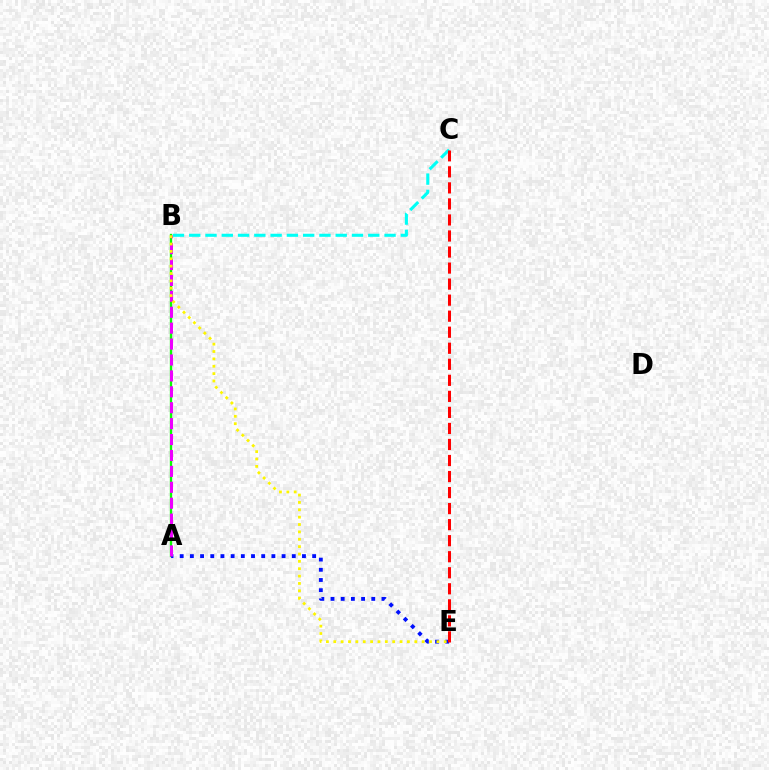{('B', 'C'): [{'color': '#00fff6', 'line_style': 'dashed', 'thickness': 2.21}], ('A', 'B'): [{'color': '#08ff00', 'line_style': 'solid', 'thickness': 1.68}, {'color': '#ee00ff', 'line_style': 'dashed', 'thickness': 2.16}], ('A', 'E'): [{'color': '#0010ff', 'line_style': 'dotted', 'thickness': 2.77}], ('C', 'E'): [{'color': '#ff0000', 'line_style': 'dashed', 'thickness': 2.18}], ('B', 'E'): [{'color': '#fcf500', 'line_style': 'dotted', 'thickness': 2.0}]}